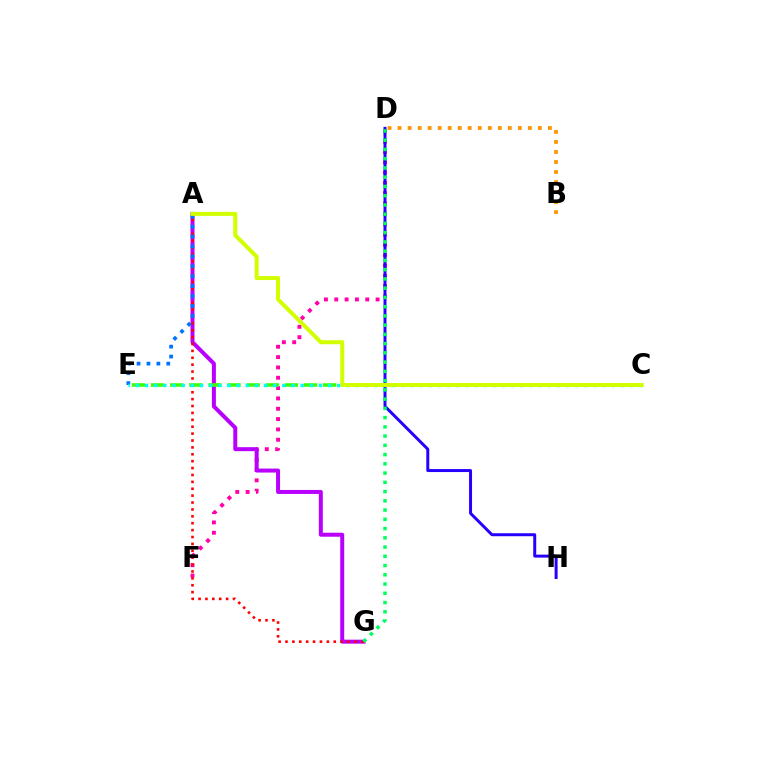{('D', 'F'): [{'color': '#ff00ac', 'line_style': 'dotted', 'thickness': 2.81}], ('A', 'G'): [{'color': '#b900ff', 'line_style': 'solid', 'thickness': 2.87}, {'color': '#ff0000', 'line_style': 'dotted', 'thickness': 1.87}], ('C', 'E'): [{'color': '#3dff00', 'line_style': 'dashed', 'thickness': 2.6}, {'color': '#00fff6', 'line_style': 'dotted', 'thickness': 2.49}], ('B', 'D'): [{'color': '#ff9400', 'line_style': 'dotted', 'thickness': 2.72}], ('D', 'H'): [{'color': '#2500ff', 'line_style': 'solid', 'thickness': 2.14}], ('D', 'G'): [{'color': '#00ff5c', 'line_style': 'dotted', 'thickness': 2.51}], ('A', 'E'): [{'color': '#0074ff', 'line_style': 'dotted', 'thickness': 2.69}], ('A', 'C'): [{'color': '#d1ff00', 'line_style': 'solid', 'thickness': 2.88}]}